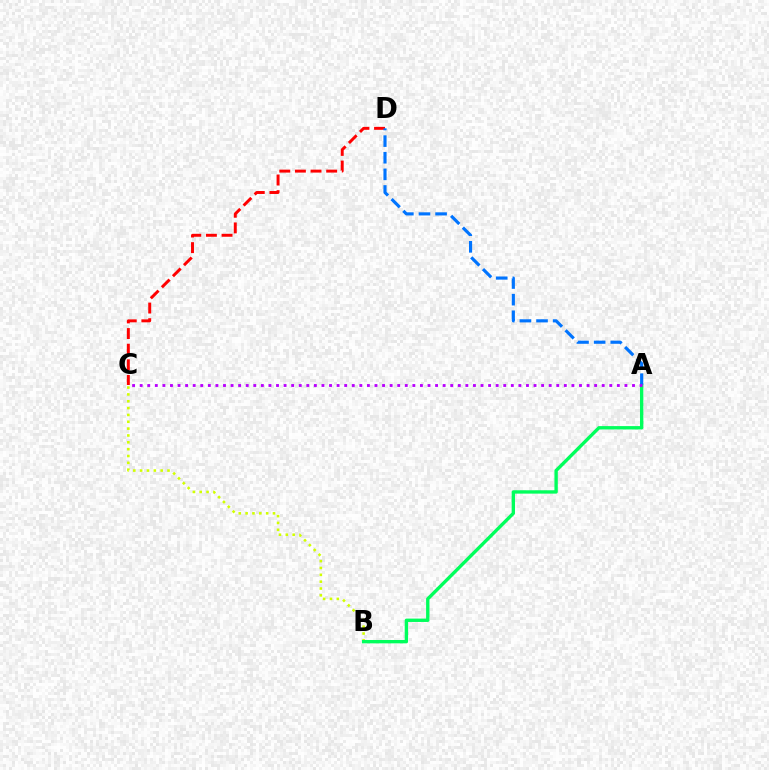{('B', 'C'): [{'color': '#d1ff00', 'line_style': 'dotted', 'thickness': 1.86}], ('C', 'D'): [{'color': '#ff0000', 'line_style': 'dashed', 'thickness': 2.12}], ('A', 'B'): [{'color': '#00ff5c', 'line_style': 'solid', 'thickness': 2.42}], ('A', 'D'): [{'color': '#0074ff', 'line_style': 'dashed', 'thickness': 2.26}], ('A', 'C'): [{'color': '#b900ff', 'line_style': 'dotted', 'thickness': 2.06}]}